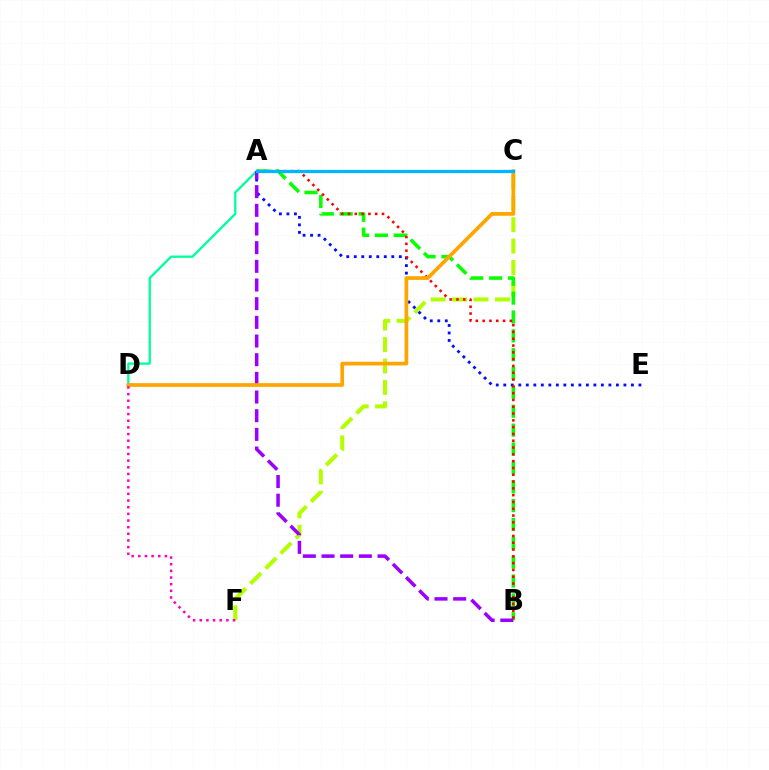{('C', 'F'): [{'color': '#b3ff00', 'line_style': 'dashed', 'thickness': 2.91}], ('A', 'B'): [{'color': '#08ff00', 'line_style': 'dashed', 'thickness': 2.56}, {'color': '#9b00ff', 'line_style': 'dashed', 'thickness': 2.54}, {'color': '#ff0000', 'line_style': 'dotted', 'thickness': 1.85}], ('A', 'E'): [{'color': '#0010ff', 'line_style': 'dotted', 'thickness': 2.04}], ('A', 'D'): [{'color': '#00ff9d', 'line_style': 'solid', 'thickness': 1.67}], ('C', 'D'): [{'color': '#ffa500', 'line_style': 'solid', 'thickness': 2.66}], ('D', 'F'): [{'color': '#ff00bd', 'line_style': 'dotted', 'thickness': 1.81}], ('A', 'C'): [{'color': '#00b5ff', 'line_style': 'solid', 'thickness': 2.35}]}